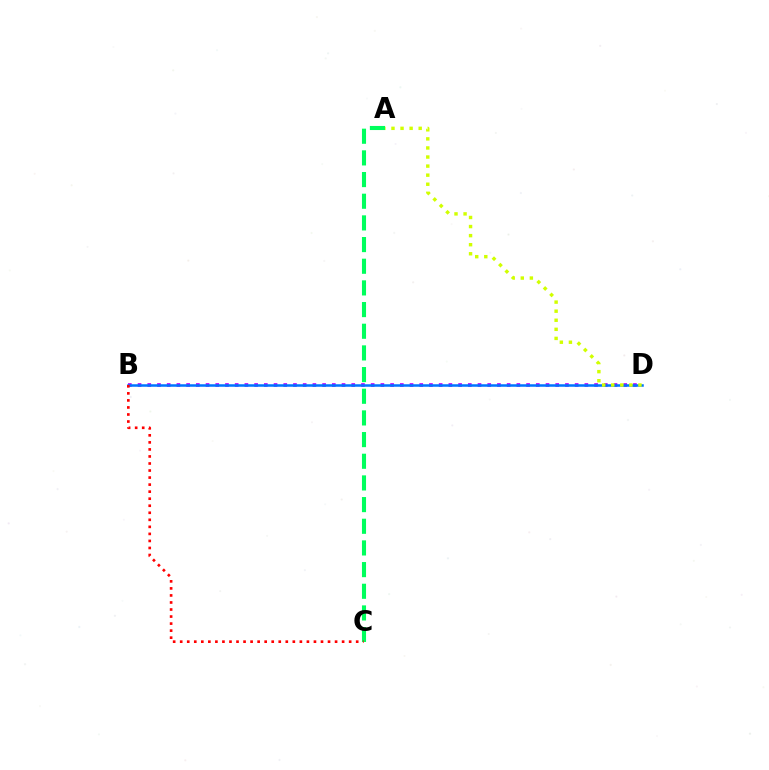{('B', 'D'): [{'color': '#b900ff', 'line_style': 'dotted', 'thickness': 2.64}, {'color': '#0074ff', 'line_style': 'solid', 'thickness': 1.81}], ('A', 'C'): [{'color': '#00ff5c', 'line_style': 'dashed', 'thickness': 2.94}], ('A', 'D'): [{'color': '#d1ff00', 'line_style': 'dotted', 'thickness': 2.46}], ('B', 'C'): [{'color': '#ff0000', 'line_style': 'dotted', 'thickness': 1.91}]}